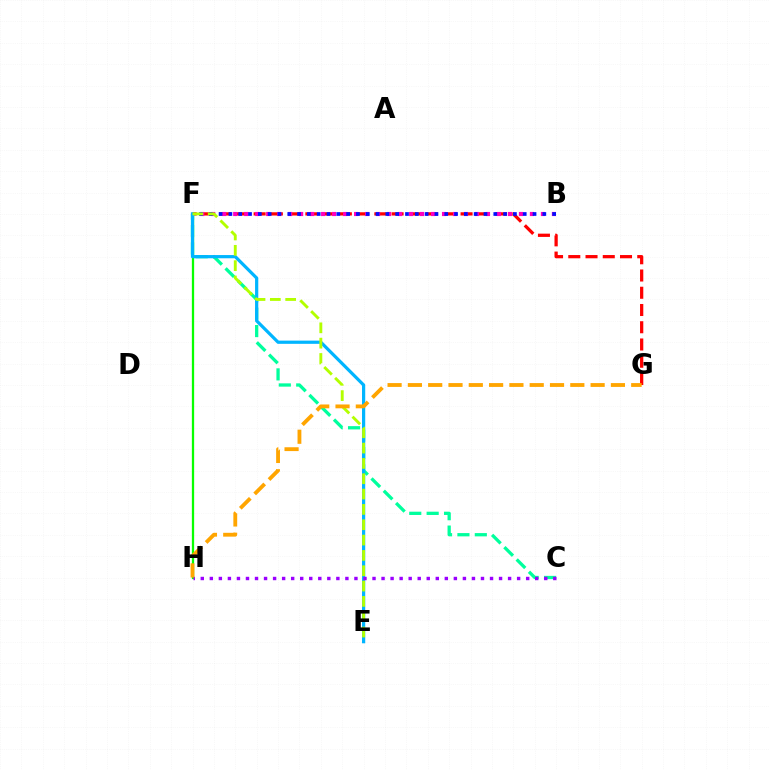{('C', 'F'): [{'color': '#00ff9d', 'line_style': 'dashed', 'thickness': 2.36}], ('F', 'G'): [{'color': '#ff0000', 'line_style': 'dashed', 'thickness': 2.34}], ('F', 'H'): [{'color': '#08ff00', 'line_style': 'solid', 'thickness': 1.64}], ('B', 'F'): [{'color': '#ff00bd', 'line_style': 'dotted', 'thickness': 2.99}, {'color': '#0010ff', 'line_style': 'dotted', 'thickness': 2.67}], ('E', 'F'): [{'color': '#00b5ff', 'line_style': 'solid', 'thickness': 2.32}, {'color': '#b3ff00', 'line_style': 'dashed', 'thickness': 2.08}], ('C', 'H'): [{'color': '#9b00ff', 'line_style': 'dotted', 'thickness': 2.46}], ('G', 'H'): [{'color': '#ffa500', 'line_style': 'dashed', 'thickness': 2.76}]}